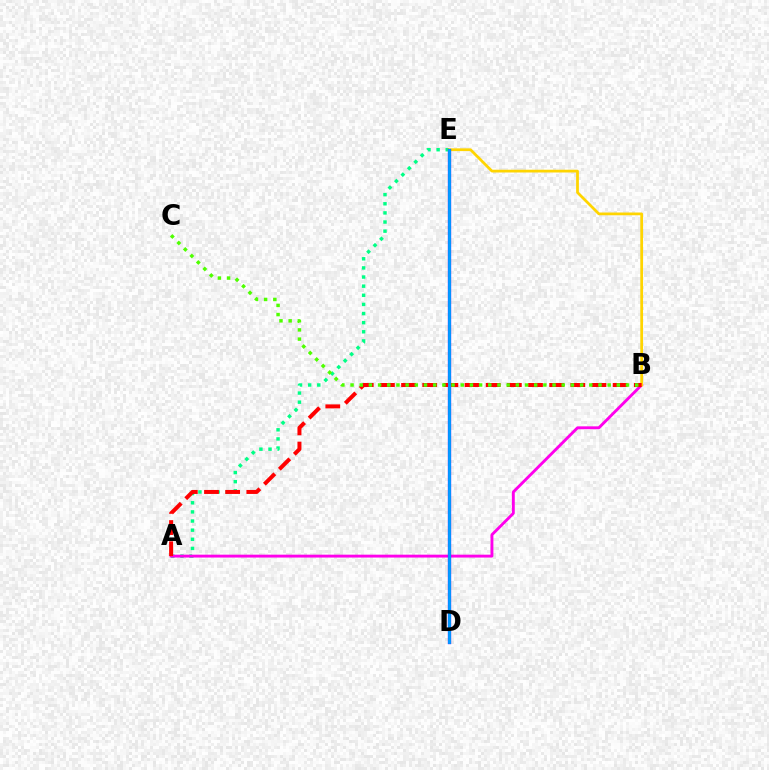{('A', 'E'): [{'color': '#00ff86', 'line_style': 'dotted', 'thickness': 2.48}], ('A', 'B'): [{'color': '#ff00ed', 'line_style': 'solid', 'thickness': 2.07}, {'color': '#ff0000', 'line_style': 'dashed', 'thickness': 2.87}], ('B', 'E'): [{'color': '#ffd500', 'line_style': 'solid', 'thickness': 1.98}], ('D', 'E'): [{'color': '#3700ff', 'line_style': 'solid', 'thickness': 2.38}, {'color': '#009eff', 'line_style': 'solid', 'thickness': 2.05}], ('B', 'C'): [{'color': '#4fff00', 'line_style': 'dotted', 'thickness': 2.49}]}